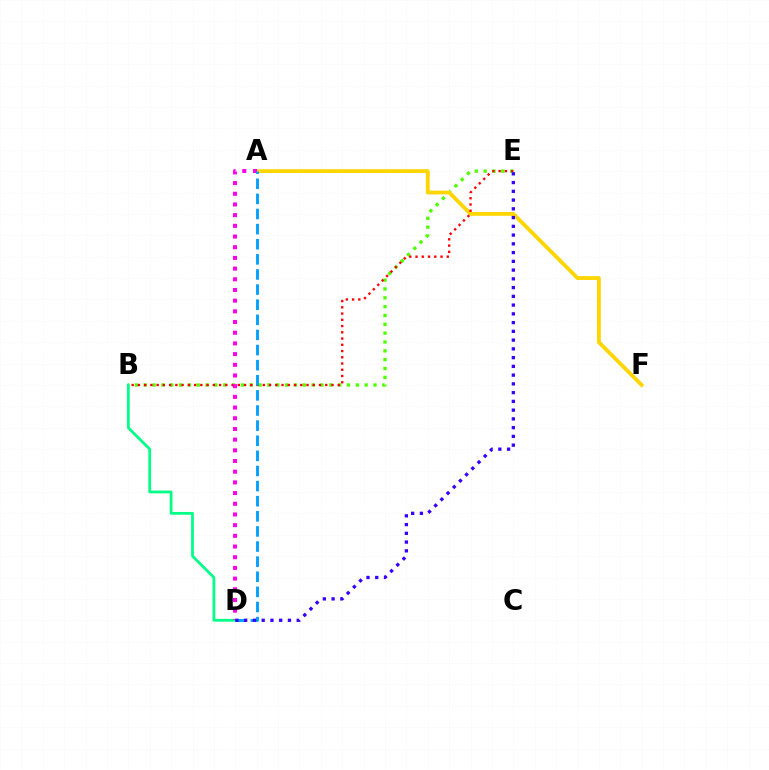{('B', 'E'): [{'color': '#4fff00', 'line_style': 'dotted', 'thickness': 2.4}, {'color': '#ff0000', 'line_style': 'dotted', 'thickness': 1.7}], ('B', 'D'): [{'color': '#00ff86', 'line_style': 'solid', 'thickness': 2.0}], ('A', 'F'): [{'color': '#ffd500', 'line_style': 'solid', 'thickness': 2.76}], ('A', 'D'): [{'color': '#ff00ed', 'line_style': 'dotted', 'thickness': 2.9}, {'color': '#009eff', 'line_style': 'dashed', 'thickness': 2.05}], ('D', 'E'): [{'color': '#3700ff', 'line_style': 'dotted', 'thickness': 2.38}]}